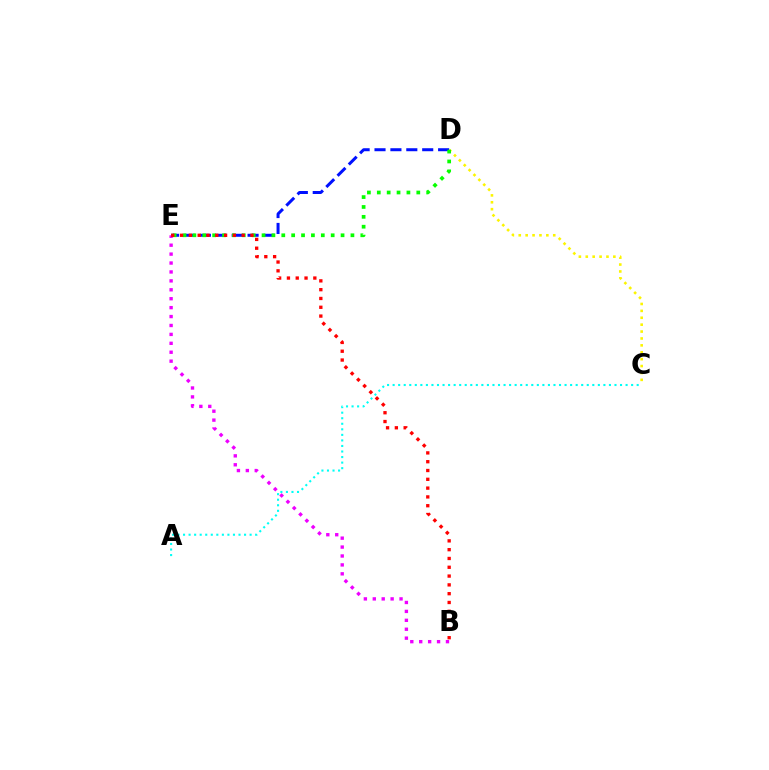{('A', 'C'): [{'color': '#00fff6', 'line_style': 'dotted', 'thickness': 1.51}], ('D', 'E'): [{'color': '#0010ff', 'line_style': 'dashed', 'thickness': 2.16}, {'color': '#08ff00', 'line_style': 'dotted', 'thickness': 2.68}], ('C', 'D'): [{'color': '#fcf500', 'line_style': 'dotted', 'thickness': 1.87}], ('B', 'E'): [{'color': '#ee00ff', 'line_style': 'dotted', 'thickness': 2.42}, {'color': '#ff0000', 'line_style': 'dotted', 'thickness': 2.39}]}